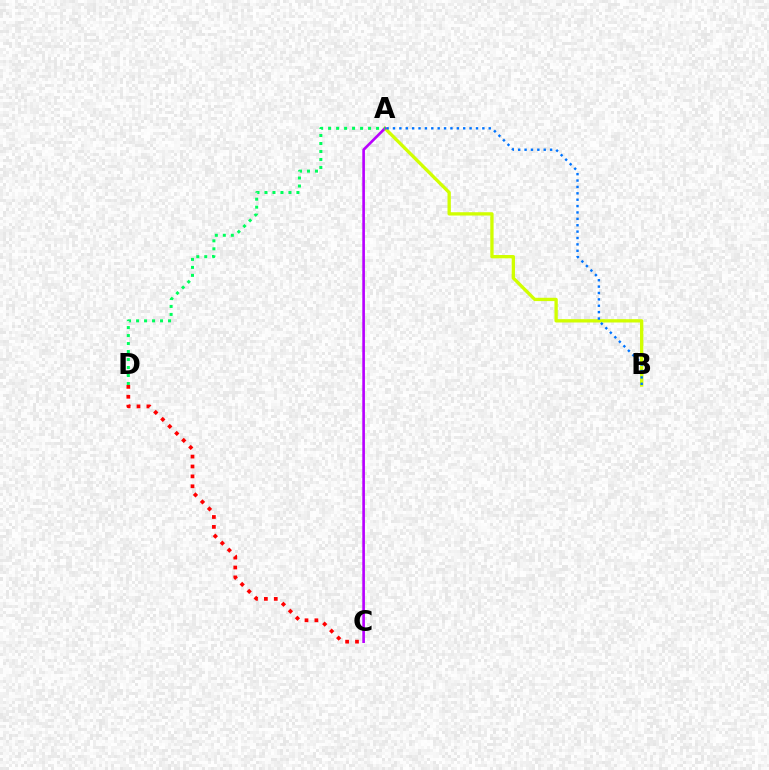{('A', 'B'): [{'color': '#d1ff00', 'line_style': 'solid', 'thickness': 2.39}, {'color': '#0074ff', 'line_style': 'dotted', 'thickness': 1.73}], ('A', 'C'): [{'color': '#b900ff', 'line_style': 'solid', 'thickness': 1.9}], ('A', 'D'): [{'color': '#00ff5c', 'line_style': 'dotted', 'thickness': 2.17}], ('C', 'D'): [{'color': '#ff0000', 'line_style': 'dotted', 'thickness': 2.69}]}